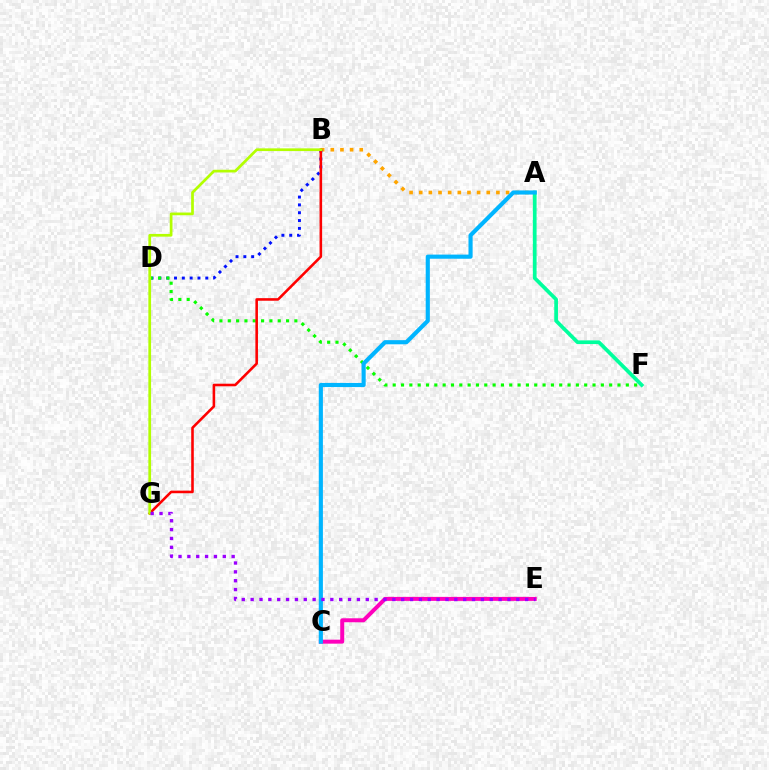{('C', 'E'): [{'color': '#ff00bd', 'line_style': 'solid', 'thickness': 2.87}], ('A', 'B'): [{'color': '#ffa500', 'line_style': 'dotted', 'thickness': 2.62}], ('B', 'D'): [{'color': '#0010ff', 'line_style': 'dotted', 'thickness': 2.12}], ('D', 'F'): [{'color': '#08ff00', 'line_style': 'dotted', 'thickness': 2.26}], ('A', 'F'): [{'color': '#00ff9d', 'line_style': 'solid', 'thickness': 2.68}], ('B', 'G'): [{'color': '#ff0000', 'line_style': 'solid', 'thickness': 1.86}, {'color': '#b3ff00', 'line_style': 'solid', 'thickness': 1.96}], ('A', 'C'): [{'color': '#00b5ff', 'line_style': 'solid', 'thickness': 2.98}], ('E', 'G'): [{'color': '#9b00ff', 'line_style': 'dotted', 'thickness': 2.41}]}